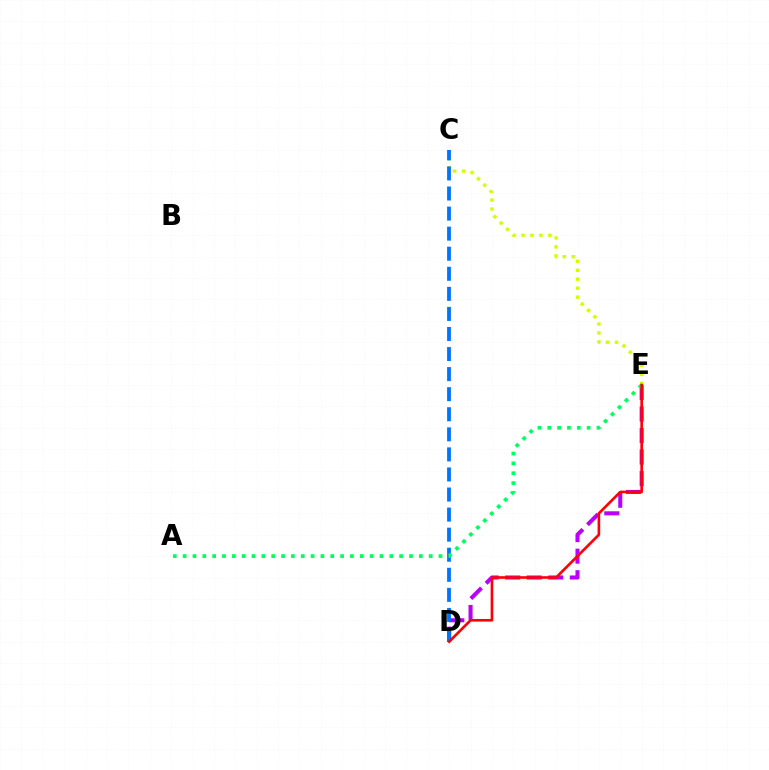{('C', 'E'): [{'color': '#d1ff00', 'line_style': 'dotted', 'thickness': 2.43}], ('D', 'E'): [{'color': '#b900ff', 'line_style': 'dashed', 'thickness': 2.93}, {'color': '#ff0000', 'line_style': 'solid', 'thickness': 1.89}], ('C', 'D'): [{'color': '#0074ff', 'line_style': 'dashed', 'thickness': 2.73}], ('A', 'E'): [{'color': '#00ff5c', 'line_style': 'dotted', 'thickness': 2.67}]}